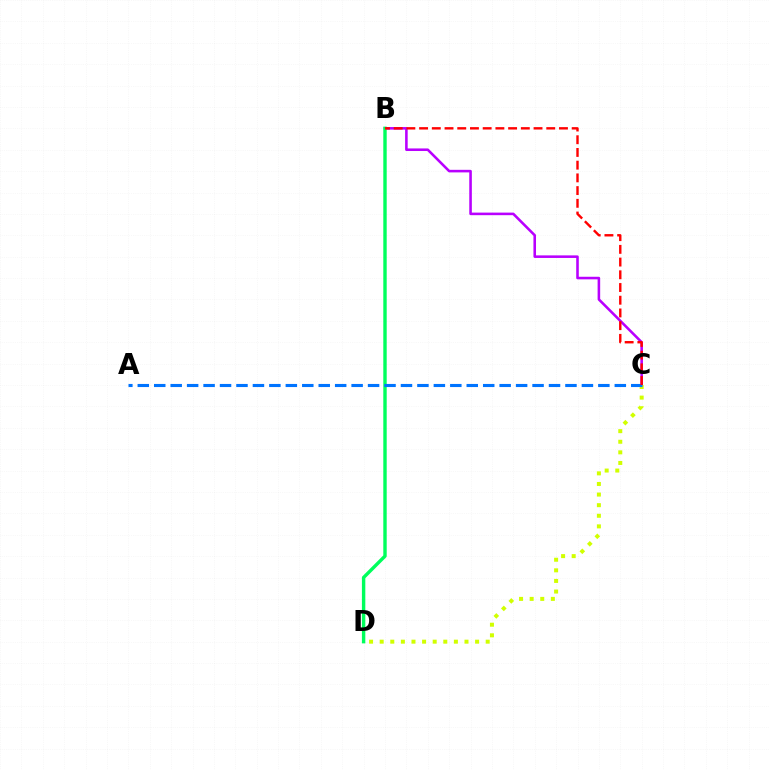{('B', 'C'): [{'color': '#b900ff', 'line_style': 'solid', 'thickness': 1.85}, {'color': '#ff0000', 'line_style': 'dashed', 'thickness': 1.73}], ('B', 'D'): [{'color': '#00ff5c', 'line_style': 'solid', 'thickness': 2.45}], ('C', 'D'): [{'color': '#d1ff00', 'line_style': 'dotted', 'thickness': 2.88}], ('A', 'C'): [{'color': '#0074ff', 'line_style': 'dashed', 'thickness': 2.23}]}